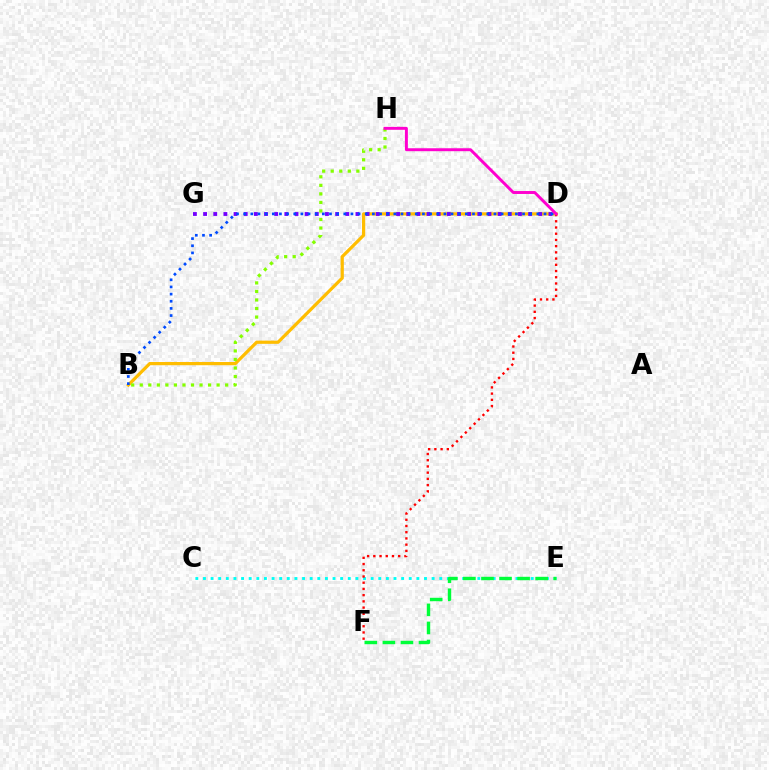{('B', 'D'): [{'color': '#ffbd00', 'line_style': 'solid', 'thickness': 2.32}, {'color': '#004bff', 'line_style': 'dotted', 'thickness': 1.94}], ('B', 'H'): [{'color': '#84ff00', 'line_style': 'dotted', 'thickness': 2.32}], ('C', 'E'): [{'color': '#00fff6', 'line_style': 'dotted', 'thickness': 2.07}], ('D', 'G'): [{'color': '#7200ff', 'line_style': 'dotted', 'thickness': 2.76}], ('E', 'F'): [{'color': '#00ff39', 'line_style': 'dashed', 'thickness': 2.45}], ('D', 'F'): [{'color': '#ff0000', 'line_style': 'dotted', 'thickness': 1.69}], ('D', 'H'): [{'color': '#ff00cf', 'line_style': 'solid', 'thickness': 2.12}]}